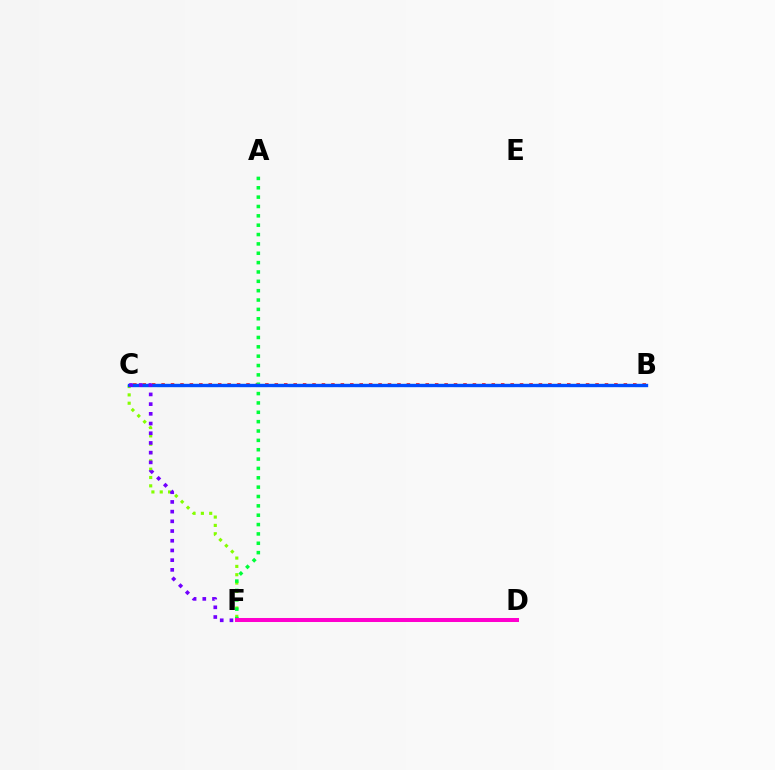{('B', 'C'): [{'color': '#ff0000', 'line_style': 'dotted', 'thickness': 2.56}, {'color': '#ffbd00', 'line_style': 'dashed', 'thickness': 1.88}, {'color': '#00fff6', 'line_style': 'dashed', 'thickness': 2.24}, {'color': '#004bff', 'line_style': 'solid', 'thickness': 2.41}], ('C', 'F'): [{'color': '#84ff00', 'line_style': 'dotted', 'thickness': 2.26}, {'color': '#7200ff', 'line_style': 'dotted', 'thickness': 2.64}], ('A', 'F'): [{'color': '#00ff39', 'line_style': 'dotted', 'thickness': 2.54}], ('D', 'F'): [{'color': '#ff00cf', 'line_style': 'solid', 'thickness': 2.89}]}